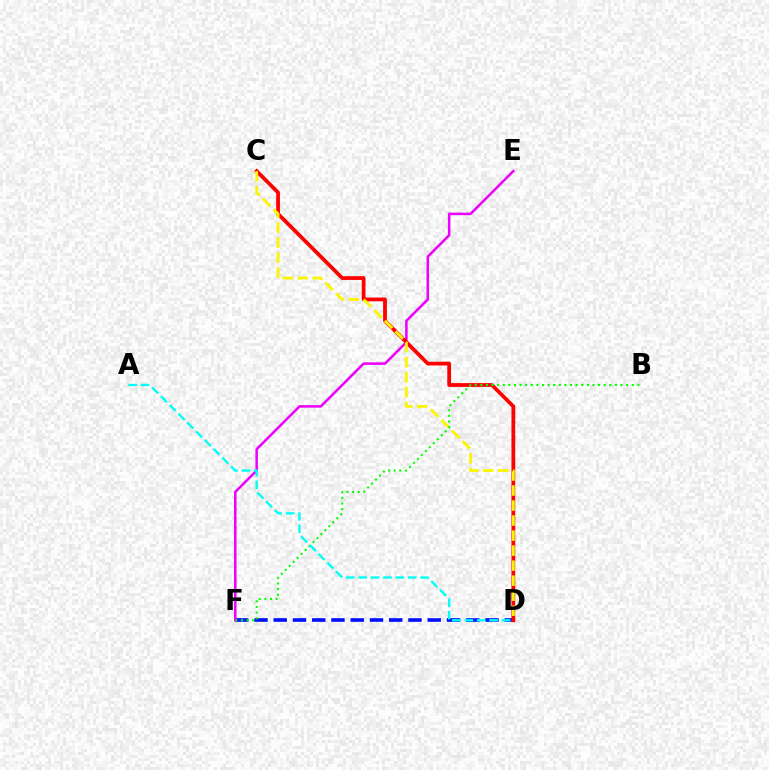{('D', 'F'): [{'color': '#0010ff', 'line_style': 'dashed', 'thickness': 2.62}], ('E', 'F'): [{'color': '#ee00ff', 'line_style': 'solid', 'thickness': 1.81}], ('C', 'D'): [{'color': '#ff0000', 'line_style': 'solid', 'thickness': 2.71}, {'color': '#fcf500', 'line_style': 'dashed', 'thickness': 2.04}], ('B', 'F'): [{'color': '#08ff00', 'line_style': 'dotted', 'thickness': 1.52}], ('A', 'D'): [{'color': '#00fff6', 'line_style': 'dashed', 'thickness': 1.68}]}